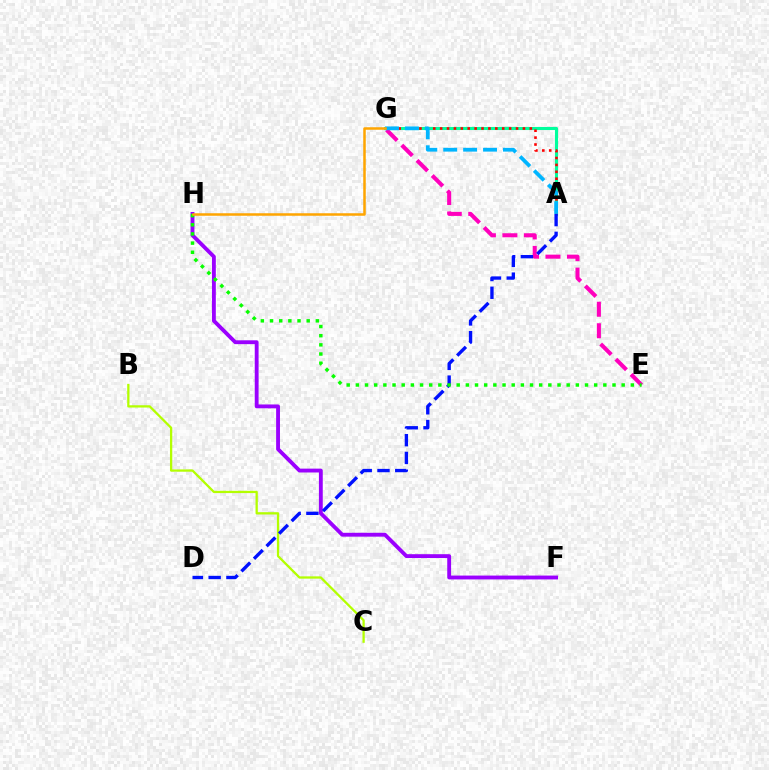{('A', 'G'): [{'color': '#00ff9d', 'line_style': 'solid', 'thickness': 2.22}, {'color': '#ff0000', 'line_style': 'dotted', 'thickness': 1.87}, {'color': '#00b5ff', 'line_style': 'dashed', 'thickness': 2.7}], ('F', 'H'): [{'color': '#9b00ff', 'line_style': 'solid', 'thickness': 2.77}], ('B', 'C'): [{'color': '#b3ff00', 'line_style': 'solid', 'thickness': 1.65}], ('E', 'G'): [{'color': '#ff00bd', 'line_style': 'dashed', 'thickness': 2.92}], ('A', 'D'): [{'color': '#0010ff', 'line_style': 'dashed', 'thickness': 2.41}], ('E', 'H'): [{'color': '#08ff00', 'line_style': 'dotted', 'thickness': 2.49}], ('G', 'H'): [{'color': '#ffa500', 'line_style': 'solid', 'thickness': 1.81}]}